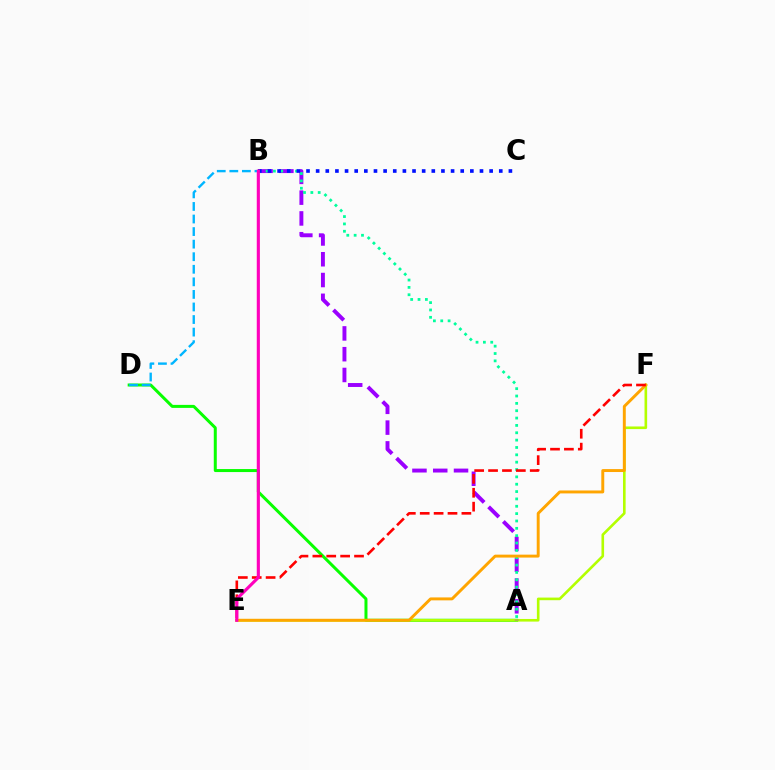{('A', 'D'): [{'color': '#08ff00', 'line_style': 'solid', 'thickness': 2.16}], ('E', 'F'): [{'color': '#b3ff00', 'line_style': 'solid', 'thickness': 1.89}, {'color': '#ffa500', 'line_style': 'solid', 'thickness': 2.11}, {'color': '#ff0000', 'line_style': 'dashed', 'thickness': 1.89}], ('A', 'B'): [{'color': '#9b00ff', 'line_style': 'dashed', 'thickness': 2.82}, {'color': '#00ff9d', 'line_style': 'dotted', 'thickness': 2.0}], ('B', 'C'): [{'color': '#0010ff', 'line_style': 'dotted', 'thickness': 2.62}], ('B', 'D'): [{'color': '#00b5ff', 'line_style': 'dashed', 'thickness': 1.71}], ('B', 'E'): [{'color': '#ff00bd', 'line_style': 'solid', 'thickness': 2.25}]}